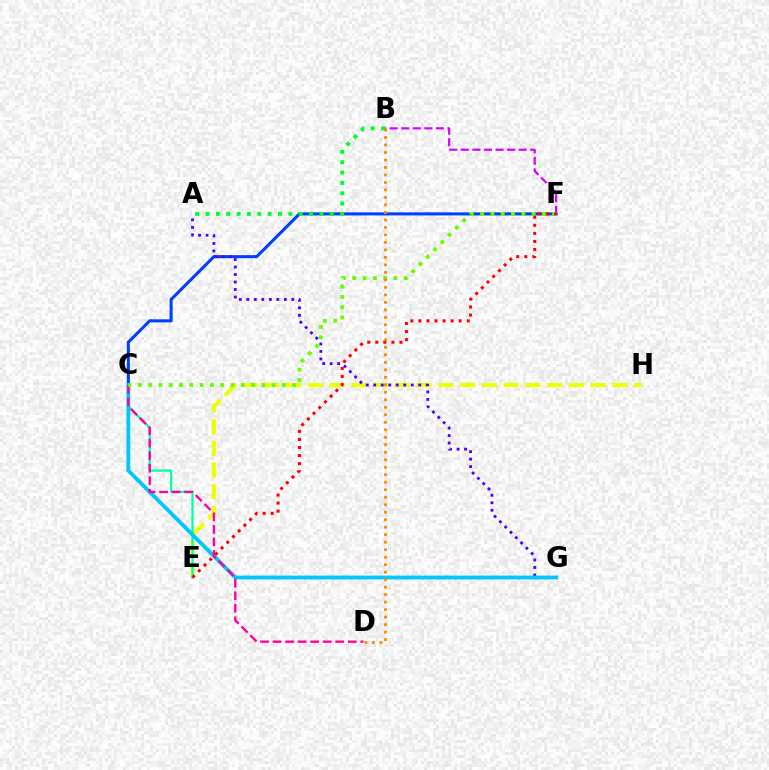{('C', 'F'): [{'color': '#003fff', 'line_style': 'solid', 'thickness': 2.2}, {'color': '#66ff00', 'line_style': 'dotted', 'thickness': 2.8}], ('E', 'H'): [{'color': '#eeff00', 'line_style': 'dashed', 'thickness': 2.95}], ('B', 'F'): [{'color': '#d600ff', 'line_style': 'dashed', 'thickness': 1.57}], ('C', 'E'): [{'color': '#00ffaf', 'line_style': 'solid', 'thickness': 1.6}], ('A', 'G'): [{'color': '#4f00ff', 'line_style': 'dotted', 'thickness': 2.04}], ('C', 'G'): [{'color': '#00c7ff', 'line_style': 'solid', 'thickness': 2.76}], ('A', 'B'): [{'color': '#00ff27', 'line_style': 'dotted', 'thickness': 2.81}], ('C', 'D'): [{'color': '#ff00a0', 'line_style': 'dashed', 'thickness': 1.7}], ('E', 'F'): [{'color': '#ff0000', 'line_style': 'dotted', 'thickness': 2.19}], ('B', 'D'): [{'color': '#ff8800', 'line_style': 'dotted', 'thickness': 2.04}]}